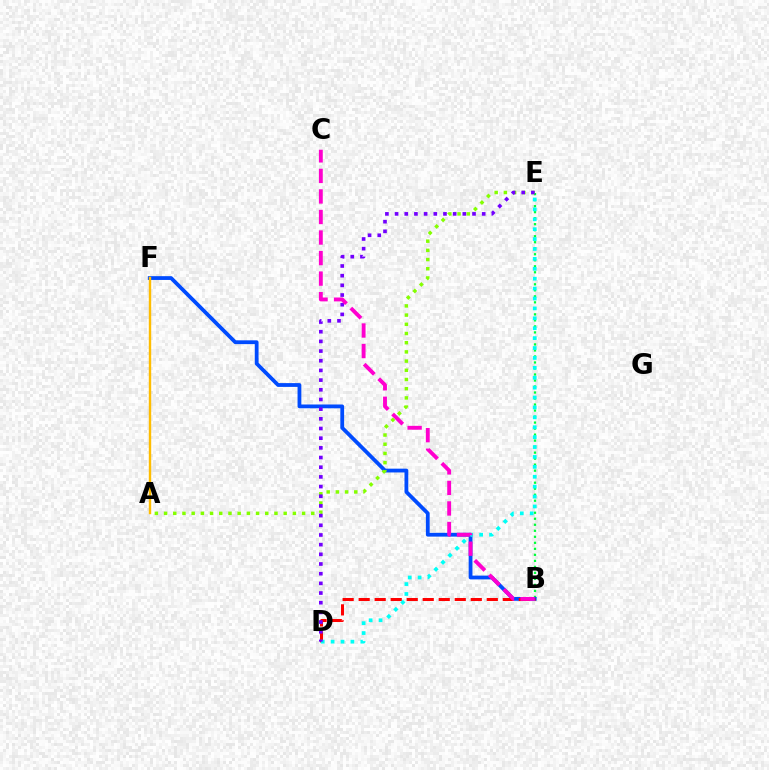{('B', 'E'): [{'color': '#00ff39', 'line_style': 'dotted', 'thickness': 1.63}], ('B', 'F'): [{'color': '#004bff', 'line_style': 'solid', 'thickness': 2.73}], ('A', 'E'): [{'color': '#84ff00', 'line_style': 'dotted', 'thickness': 2.5}], ('B', 'D'): [{'color': '#ff0000', 'line_style': 'dashed', 'thickness': 2.18}], ('A', 'F'): [{'color': '#ffbd00', 'line_style': 'solid', 'thickness': 1.73}], ('D', 'E'): [{'color': '#00fff6', 'line_style': 'dotted', 'thickness': 2.69}, {'color': '#7200ff', 'line_style': 'dotted', 'thickness': 2.63}], ('B', 'C'): [{'color': '#ff00cf', 'line_style': 'dashed', 'thickness': 2.79}]}